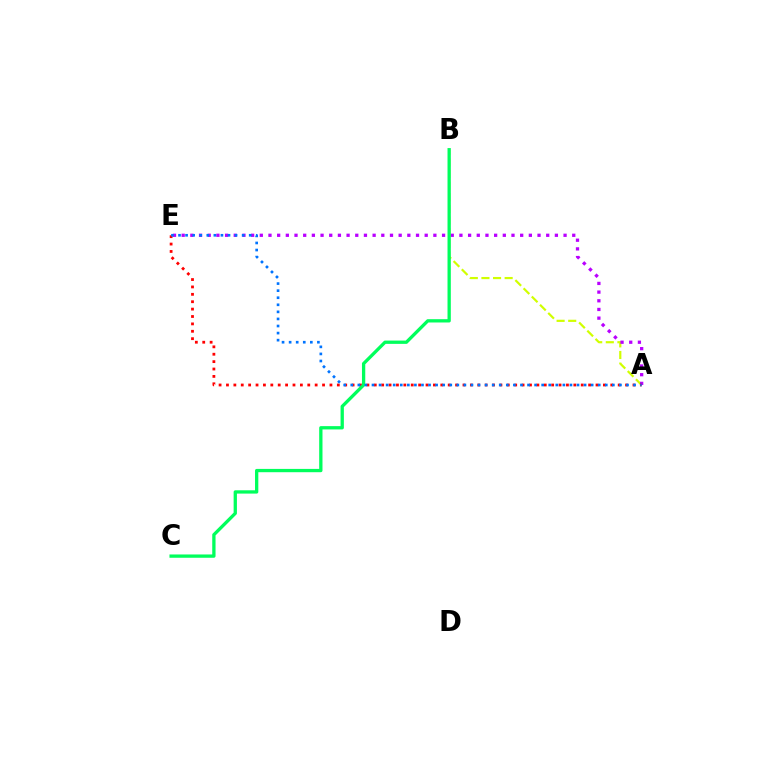{('A', 'B'): [{'color': '#d1ff00', 'line_style': 'dashed', 'thickness': 1.58}], ('A', 'E'): [{'color': '#b900ff', 'line_style': 'dotted', 'thickness': 2.36}, {'color': '#ff0000', 'line_style': 'dotted', 'thickness': 2.01}, {'color': '#0074ff', 'line_style': 'dotted', 'thickness': 1.92}], ('B', 'C'): [{'color': '#00ff5c', 'line_style': 'solid', 'thickness': 2.38}]}